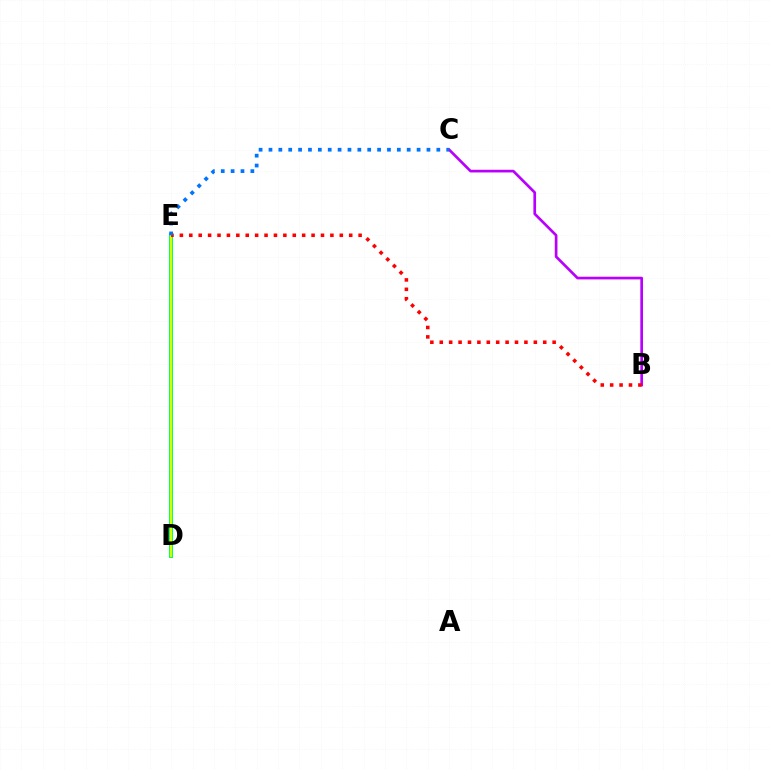{('D', 'E'): [{'color': '#00ff5c', 'line_style': 'solid', 'thickness': 2.88}, {'color': '#d1ff00', 'line_style': 'solid', 'thickness': 1.51}], ('B', 'C'): [{'color': '#b900ff', 'line_style': 'solid', 'thickness': 1.93}], ('B', 'E'): [{'color': '#ff0000', 'line_style': 'dotted', 'thickness': 2.56}], ('C', 'E'): [{'color': '#0074ff', 'line_style': 'dotted', 'thickness': 2.68}]}